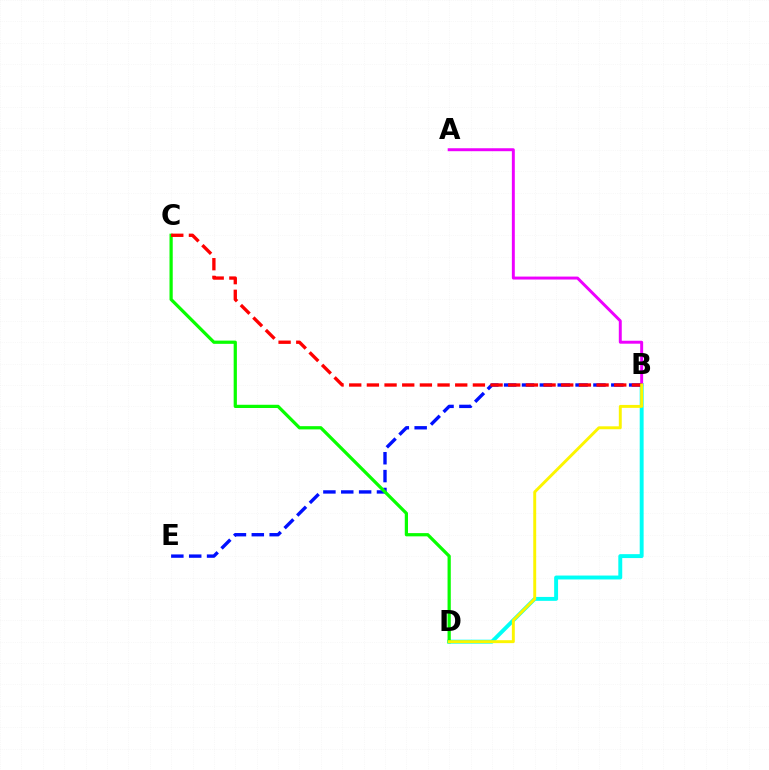{('B', 'D'): [{'color': '#00fff6', 'line_style': 'solid', 'thickness': 2.82}, {'color': '#fcf500', 'line_style': 'solid', 'thickness': 2.11}], ('A', 'B'): [{'color': '#ee00ff', 'line_style': 'solid', 'thickness': 2.13}], ('B', 'E'): [{'color': '#0010ff', 'line_style': 'dashed', 'thickness': 2.43}], ('C', 'D'): [{'color': '#08ff00', 'line_style': 'solid', 'thickness': 2.32}], ('B', 'C'): [{'color': '#ff0000', 'line_style': 'dashed', 'thickness': 2.4}]}